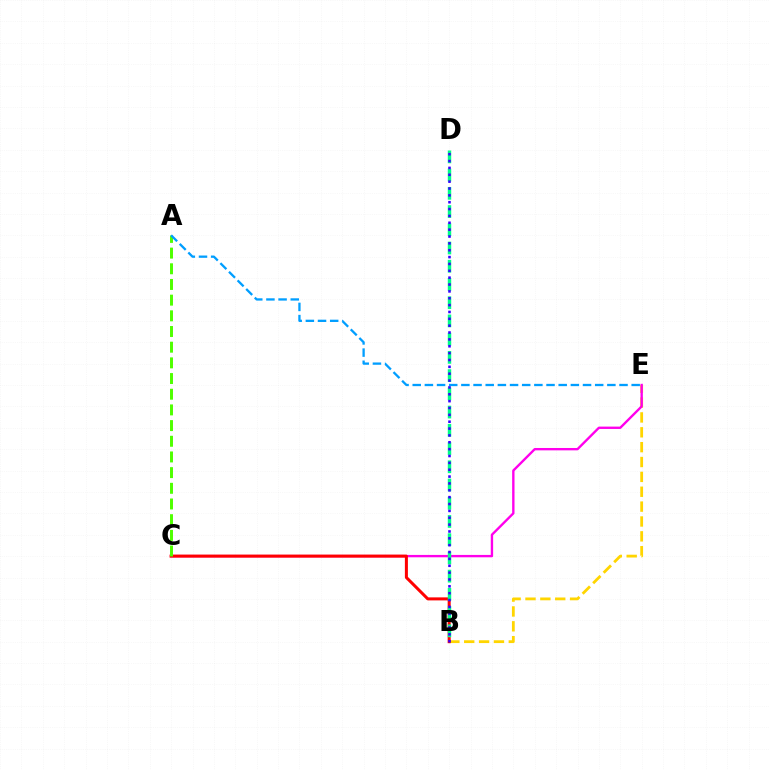{('B', 'E'): [{'color': '#ffd500', 'line_style': 'dashed', 'thickness': 2.02}], ('C', 'E'): [{'color': '#ff00ed', 'line_style': 'solid', 'thickness': 1.7}], ('B', 'C'): [{'color': '#ff0000', 'line_style': 'solid', 'thickness': 2.18}], ('B', 'D'): [{'color': '#00ff86', 'line_style': 'dashed', 'thickness': 2.48}, {'color': '#3700ff', 'line_style': 'dotted', 'thickness': 1.86}], ('A', 'C'): [{'color': '#4fff00', 'line_style': 'dashed', 'thickness': 2.13}], ('A', 'E'): [{'color': '#009eff', 'line_style': 'dashed', 'thickness': 1.65}]}